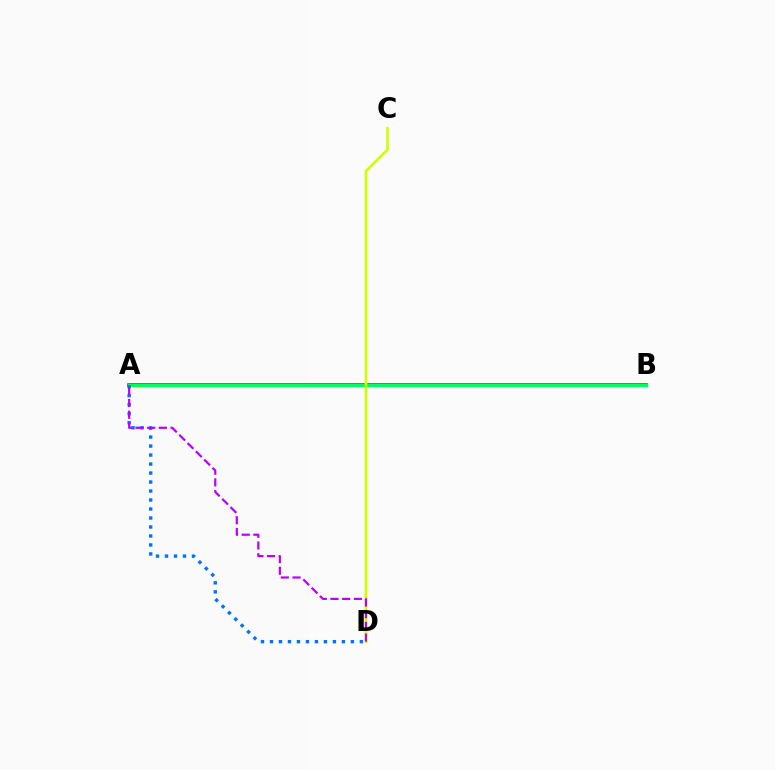{('A', 'B'): [{'color': '#ff0000', 'line_style': 'solid', 'thickness': 2.59}, {'color': '#00ff5c', 'line_style': 'solid', 'thickness': 2.42}], ('A', 'D'): [{'color': '#0074ff', 'line_style': 'dotted', 'thickness': 2.44}, {'color': '#b900ff', 'line_style': 'dashed', 'thickness': 1.59}], ('C', 'D'): [{'color': '#d1ff00', 'line_style': 'solid', 'thickness': 1.94}]}